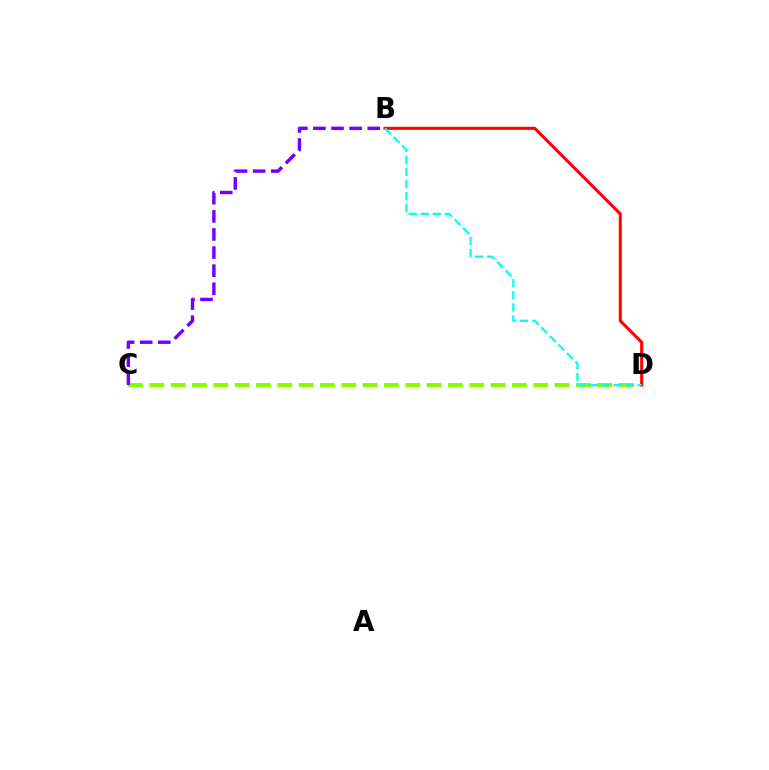{('C', 'D'): [{'color': '#84ff00', 'line_style': 'dashed', 'thickness': 2.9}], ('B', 'D'): [{'color': '#ff0000', 'line_style': 'solid', 'thickness': 2.2}, {'color': '#00fff6', 'line_style': 'dashed', 'thickness': 1.64}], ('B', 'C'): [{'color': '#7200ff', 'line_style': 'dashed', 'thickness': 2.46}]}